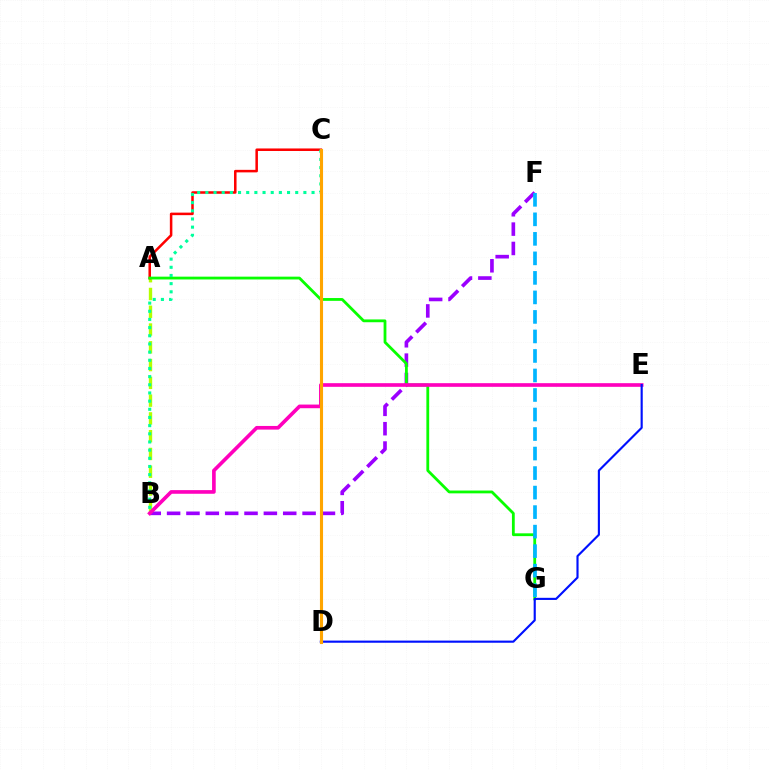{('A', 'B'): [{'color': '#b3ff00', 'line_style': 'dashed', 'thickness': 2.41}], ('B', 'F'): [{'color': '#9b00ff', 'line_style': 'dashed', 'thickness': 2.63}], ('A', 'C'): [{'color': '#ff0000', 'line_style': 'solid', 'thickness': 1.82}], ('A', 'G'): [{'color': '#08ff00', 'line_style': 'solid', 'thickness': 2.02}], ('B', 'E'): [{'color': '#ff00bd', 'line_style': 'solid', 'thickness': 2.63}], ('B', 'C'): [{'color': '#00ff9d', 'line_style': 'dotted', 'thickness': 2.22}], ('F', 'G'): [{'color': '#00b5ff', 'line_style': 'dashed', 'thickness': 2.65}], ('D', 'E'): [{'color': '#0010ff', 'line_style': 'solid', 'thickness': 1.54}], ('C', 'D'): [{'color': '#ffa500', 'line_style': 'solid', 'thickness': 2.24}]}